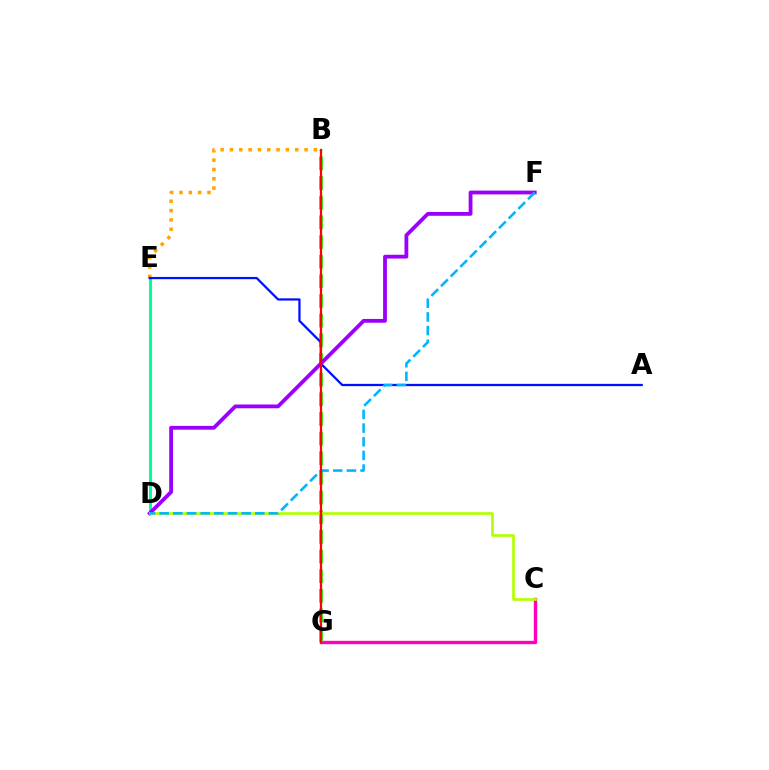{('C', 'G'): [{'color': '#ff00bd', 'line_style': 'solid', 'thickness': 2.43}], ('B', 'E'): [{'color': '#ffa500', 'line_style': 'dotted', 'thickness': 2.53}], ('B', 'G'): [{'color': '#08ff00', 'line_style': 'dashed', 'thickness': 2.67}, {'color': '#ff0000', 'line_style': 'solid', 'thickness': 1.64}], ('D', 'E'): [{'color': '#00ff9d', 'line_style': 'solid', 'thickness': 2.2}], ('A', 'E'): [{'color': '#0010ff', 'line_style': 'solid', 'thickness': 1.63}], ('D', 'F'): [{'color': '#9b00ff', 'line_style': 'solid', 'thickness': 2.73}, {'color': '#00b5ff', 'line_style': 'dashed', 'thickness': 1.86}], ('C', 'D'): [{'color': '#b3ff00', 'line_style': 'solid', 'thickness': 1.92}]}